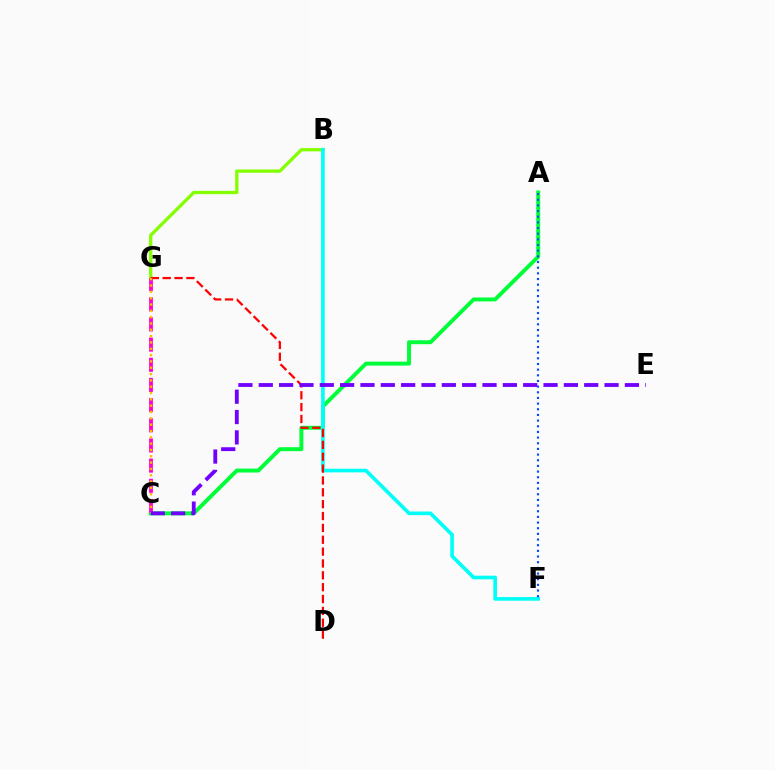{('B', 'G'): [{'color': '#84ff00', 'line_style': 'solid', 'thickness': 2.37}], ('A', 'C'): [{'color': '#00ff39', 'line_style': 'solid', 'thickness': 2.84}], ('C', 'G'): [{'color': '#ff00cf', 'line_style': 'dashed', 'thickness': 2.74}, {'color': '#ffbd00', 'line_style': 'dotted', 'thickness': 1.72}], ('B', 'F'): [{'color': '#00fff6', 'line_style': 'solid', 'thickness': 2.63}], ('D', 'G'): [{'color': '#ff0000', 'line_style': 'dashed', 'thickness': 1.61}], ('A', 'F'): [{'color': '#004bff', 'line_style': 'dotted', 'thickness': 1.54}], ('C', 'E'): [{'color': '#7200ff', 'line_style': 'dashed', 'thickness': 2.76}]}